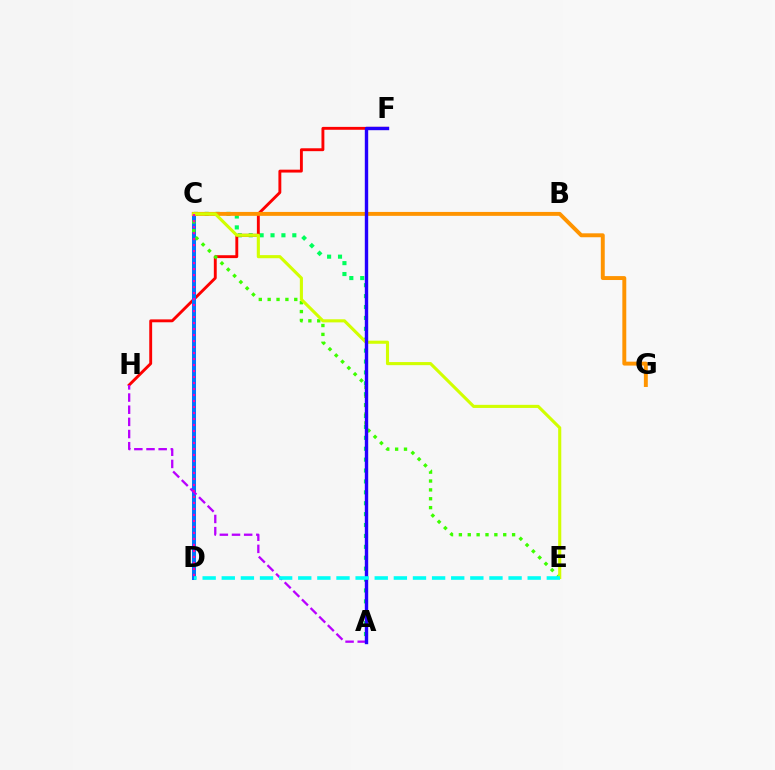{('A', 'C'): [{'color': '#00ff5c', 'line_style': 'dotted', 'thickness': 2.96}], ('F', 'H'): [{'color': '#ff0000', 'line_style': 'solid', 'thickness': 2.08}], ('C', 'D'): [{'color': '#0074ff', 'line_style': 'solid', 'thickness': 2.89}, {'color': '#ff00ac', 'line_style': 'dotted', 'thickness': 1.63}], ('C', 'E'): [{'color': '#3dff00', 'line_style': 'dotted', 'thickness': 2.41}, {'color': '#d1ff00', 'line_style': 'solid', 'thickness': 2.23}], ('C', 'G'): [{'color': '#ff9400', 'line_style': 'solid', 'thickness': 2.83}], ('A', 'H'): [{'color': '#b900ff', 'line_style': 'dashed', 'thickness': 1.65}], ('A', 'F'): [{'color': '#2500ff', 'line_style': 'solid', 'thickness': 2.44}], ('D', 'E'): [{'color': '#00fff6', 'line_style': 'dashed', 'thickness': 2.6}]}